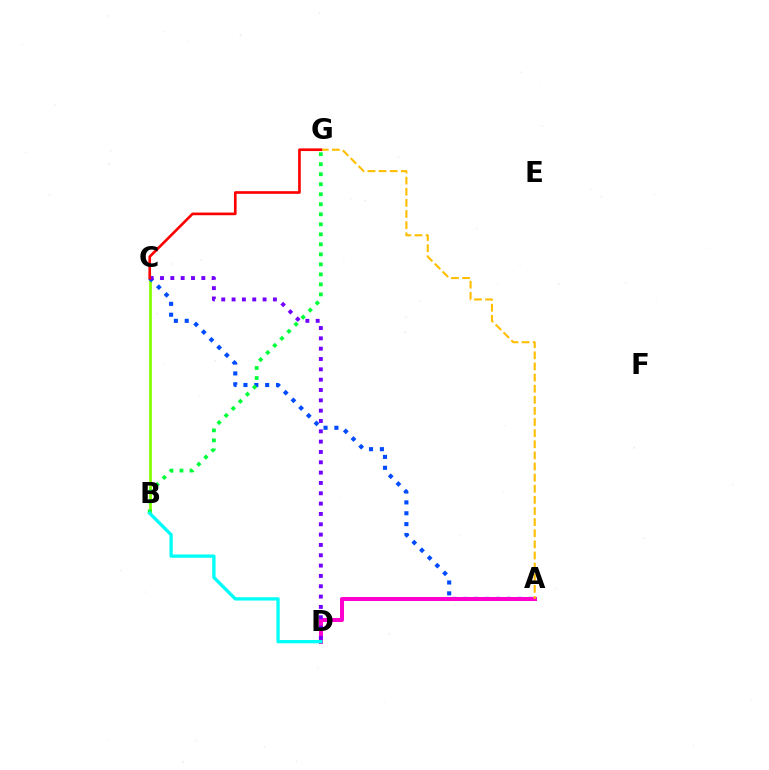{('B', 'C'): [{'color': '#84ff00', 'line_style': 'solid', 'thickness': 1.97}], ('A', 'C'): [{'color': '#004bff', 'line_style': 'dotted', 'thickness': 2.95}], ('B', 'G'): [{'color': '#00ff39', 'line_style': 'dotted', 'thickness': 2.72}], ('A', 'D'): [{'color': '#ff00cf', 'line_style': 'solid', 'thickness': 2.89}], ('B', 'D'): [{'color': '#00fff6', 'line_style': 'solid', 'thickness': 2.37}], ('A', 'G'): [{'color': '#ffbd00', 'line_style': 'dashed', 'thickness': 1.51}], ('C', 'D'): [{'color': '#7200ff', 'line_style': 'dotted', 'thickness': 2.81}], ('C', 'G'): [{'color': '#ff0000', 'line_style': 'solid', 'thickness': 1.9}]}